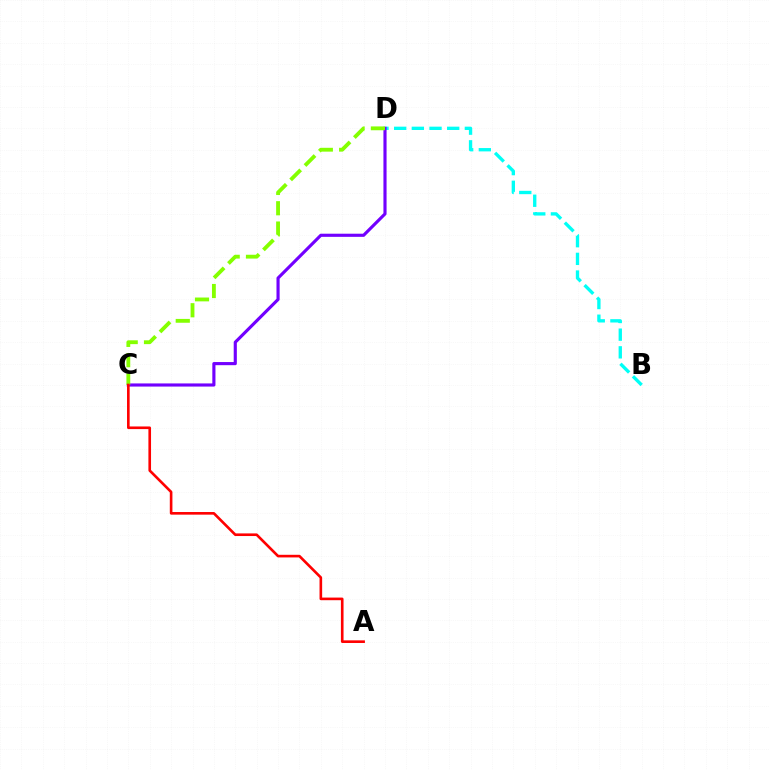{('B', 'D'): [{'color': '#00fff6', 'line_style': 'dashed', 'thickness': 2.4}], ('C', 'D'): [{'color': '#7200ff', 'line_style': 'solid', 'thickness': 2.26}, {'color': '#84ff00', 'line_style': 'dashed', 'thickness': 2.76}], ('A', 'C'): [{'color': '#ff0000', 'line_style': 'solid', 'thickness': 1.89}]}